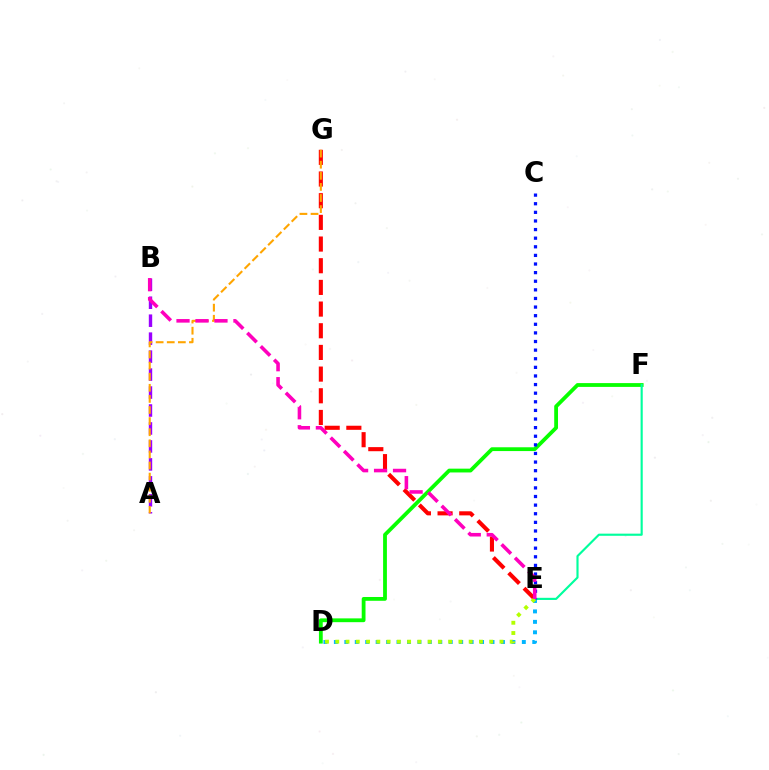{('A', 'B'): [{'color': '#9b00ff', 'line_style': 'dashed', 'thickness': 2.44}], ('D', 'E'): [{'color': '#00b5ff', 'line_style': 'dotted', 'thickness': 2.84}, {'color': '#b3ff00', 'line_style': 'dotted', 'thickness': 2.79}], ('D', 'F'): [{'color': '#08ff00', 'line_style': 'solid', 'thickness': 2.73}], ('E', 'F'): [{'color': '#00ff9d', 'line_style': 'solid', 'thickness': 1.55}], ('C', 'E'): [{'color': '#0010ff', 'line_style': 'dotted', 'thickness': 2.34}], ('E', 'G'): [{'color': '#ff0000', 'line_style': 'dashed', 'thickness': 2.94}], ('A', 'G'): [{'color': '#ffa500', 'line_style': 'dashed', 'thickness': 1.51}], ('B', 'E'): [{'color': '#ff00bd', 'line_style': 'dashed', 'thickness': 2.58}]}